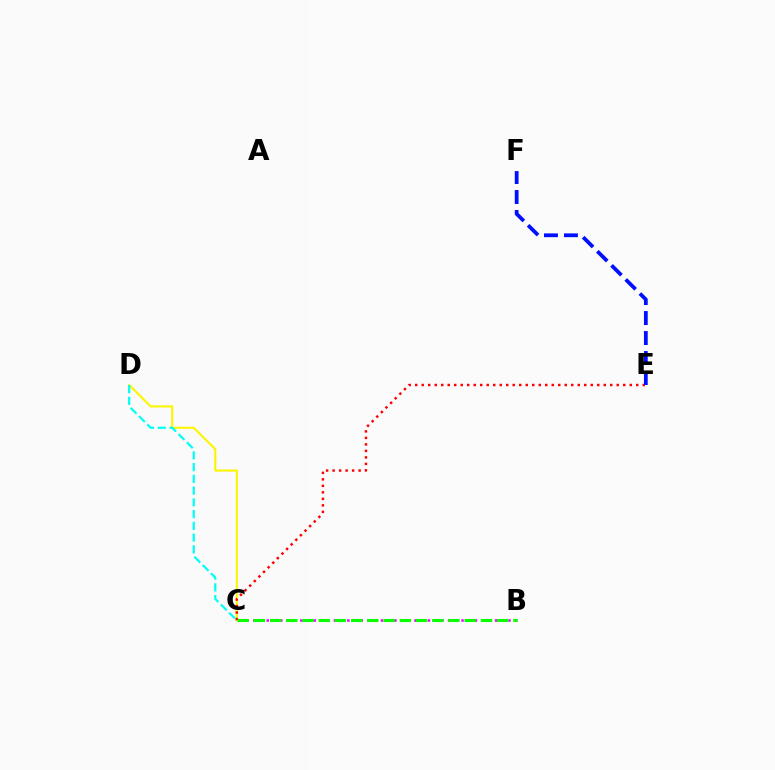{('C', 'D'): [{'color': '#fcf500', 'line_style': 'solid', 'thickness': 1.52}, {'color': '#00fff6', 'line_style': 'dashed', 'thickness': 1.6}], ('C', 'E'): [{'color': '#ff0000', 'line_style': 'dotted', 'thickness': 1.77}], ('B', 'C'): [{'color': '#ee00ff', 'line_style': 'dotted', 'thickness': 1.82}, {'color': '#08ff00', 'line_style': 'dashed', 'thickness': 2.2}], ('E', 'F'): [{'color': '#0010ff', 'line_style': 'dashed', 'thickness': 2.72}]}